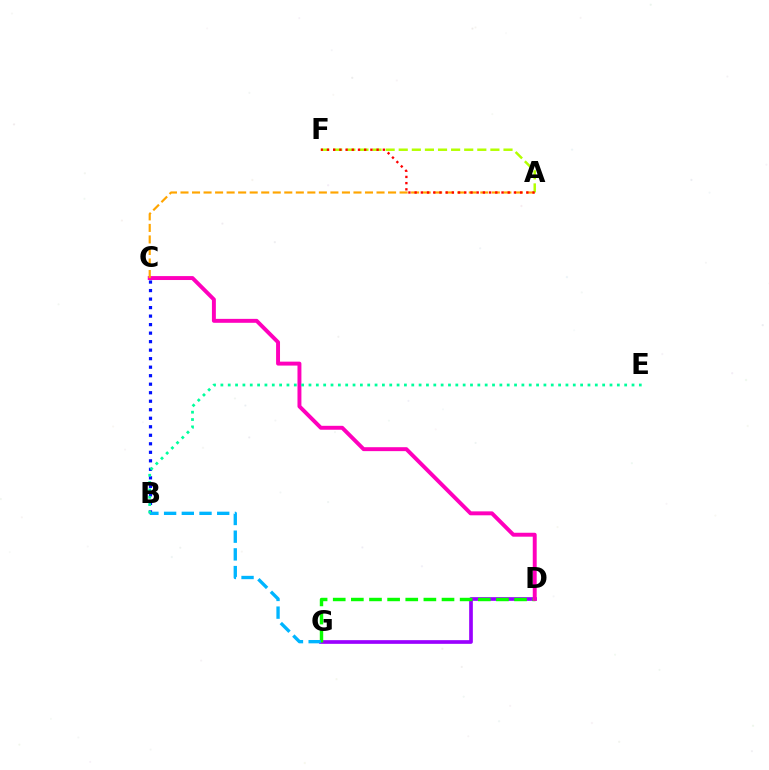{('D', 'G'): [{'color': '#9b00ff', 'line_style': 'solid', 'thickness': 2.65}, {'color': '#08ff00', 'line_style': 'dashed', 'thickness': 2.46}], ('C', 'D'): [{'color': '#ff00bd', 'line_style': 'solid', 'thickness': 2.83}], ('A', 'C'): [{'color': '#ffa500', 'line_style': 'dashed', 'thickness': 1.57}], ('B', 'C'): [{'color': '#0010ff', 'line_style': 'dotted', 'thickness': 2.31}], ('B', 'G'): [{'color': '#00b5ff', 'line_style': 'dashed', 'thickness': 2.4}], ('A', 'F'): [{'color': '#b3ff00', 'line_style': 'dashed', 'thickness': 1.78}, {'color': '#ff0000', 'line_style': 'dotted', 'thickness': 1.69}], ('B', 'E'): [{'color': '#00ff9d', 'line_style': 'dotted', 'thickness': 1.99}]}